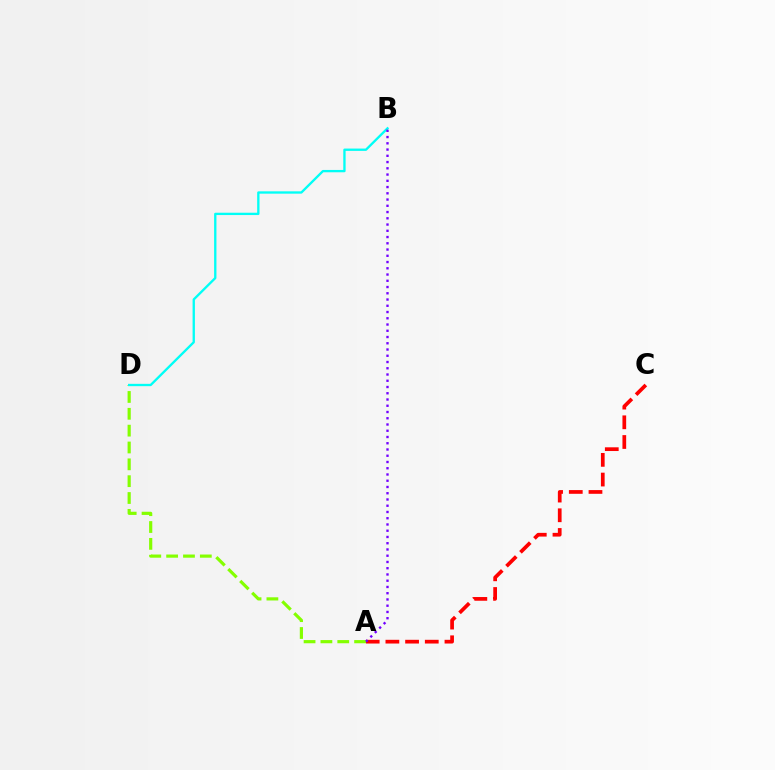{('A', 'D'): [{'color': '#84ff00', 'line_style': 'dashed', 'thickness': 2.29}], ('B', 'D'): [{'color': '#00fff6', 'line_style': 'solid', 'thickness': 1.68}], ('A', 'C'): [{'color': '#ff0000', 'line_style': 'dashed', 'thickness': 2.68}], ('A', 'B'): [{'color': '#7200ff', 'line_style': 'dotted', 'thickness': 1.7}]}